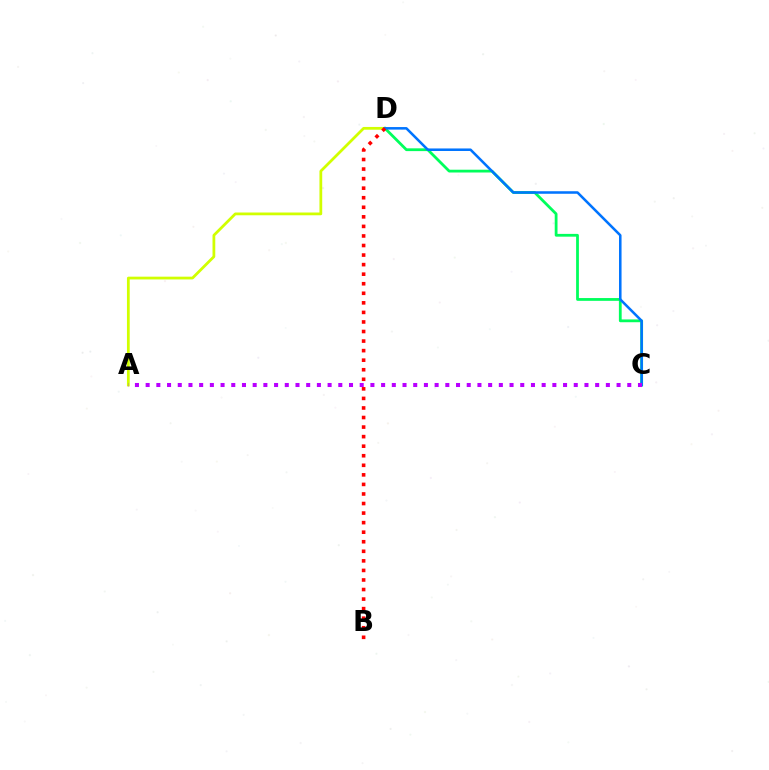{('A', 'D'): [{'color': '#d1ff00', 'line_style': 'solid', 'thickness': 1.99}], ('C', 'D'): [{'color': '#00ff5c', 'line_style': 'solid', 'thickness': 2.0}, {'color': '#0074ff', 'line_style': 'solid', 'thickness': 1.83}], ('A', 'C'): [{'color': '#b900ff', 'line_style': 'dotted', 'thickness': 2.91}], ('B', 'D'): [{'color': '#ff0000', 'line_style': 'dotted', 'thickness': 2.6}]}